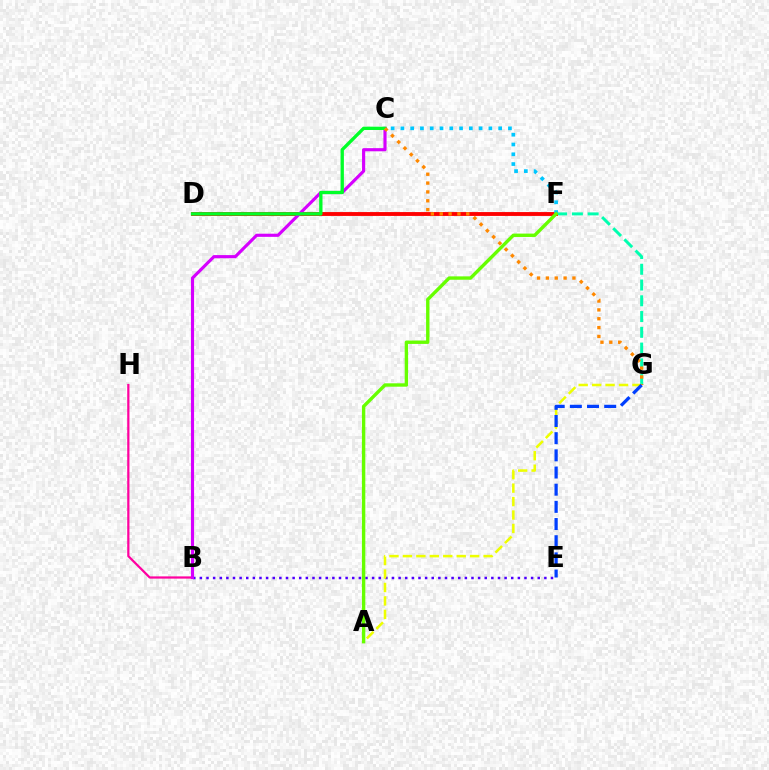{('F', 'G'): [{'color': '#00ffaf', 'line_style': 'dashed', 'thickness': 2.14}], ('B', 'E'): [{'color': '#4f00ff', 'line_style': 'dotted', 'thickness': 1.8}], ('B', 'H'): [{'color': '#ff00a0', 'line_style': 'solid', 'thickness': 1.61}], ('D', 'F'): [{'color': '#ff0000', 'line_style': 'solid', 'thickness': 2.78}], ('A', 'G'): [{'color': '#eeff00', 'line_style': 'dashed', 'thickness': 1.83}], ('C', 'F'): [{'color': '#00c7ff', 'line_style': 'dotted', 'thickness': 2.66}], ('B', 'C'): [{'color': '#d600ff', 'line_style': 'solid', 'thickness': 2.26}], ('C', 'D'): [{'color': '#00ff27', 'line_style': 'solid', 'thickness': 2.4}], ('A', 'F'): [{'color': '#66ff00', 'line_style': 'solid', 'thickness': 2.44}], ('C', 'G'): [{'color': '#ff8800', 'line_style': 'dotted', 'thickness': 2.4}], ('E', 'G'): [{'color': '#003fff', 'line_style': 'dashed', 'thickness': 2.33}]}